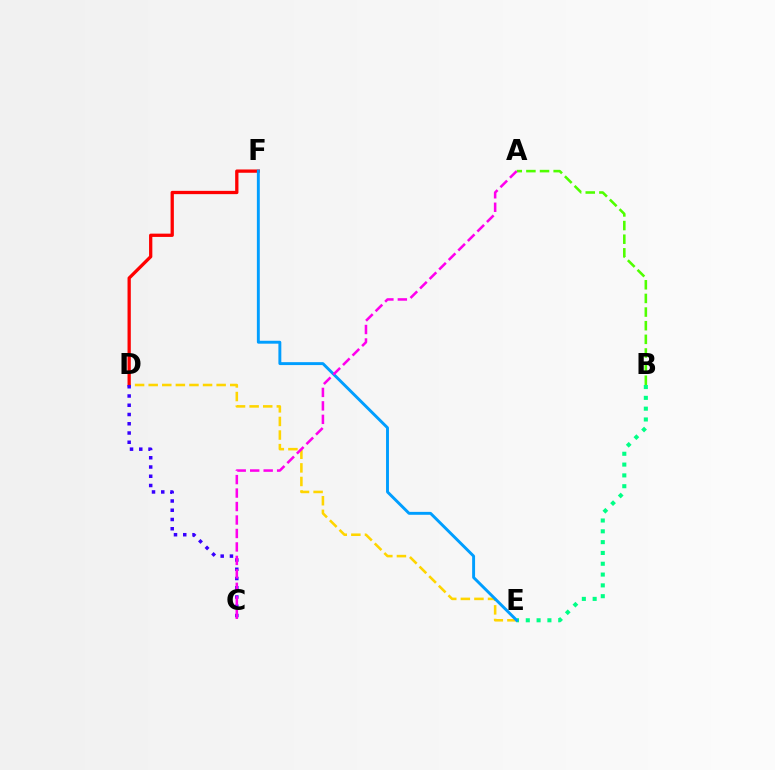{('A', 'B'): [{'color': '#4fff00', 'line_style': 'dashed', 'thickness': 1.85}], ('B', 'E'): [{'color': '#00ff86', 'line_style': 'dotted', 'thickness': 2.94}], ('D', 'E'): [{'color': '#ffd500', 'line_style': 'dashed', 'thickness': 1.85}], ('D', 'F'): [{'color': '#ff0000', 'line_style': 'solid', 'thickness': 2.36}], ('C', 'D'): [{'color': '#3700ff', 'line_style': 'dotted', 'thickness': 2.51}], ('E', 'F'): [{'color': '#009eff', 'line_style': 'solid', 'thickness': 2.1}], ('A', 'C'): [{'color': '#ff00ed', 'line_style': 'dashed', 'thickness': 1.83}]}